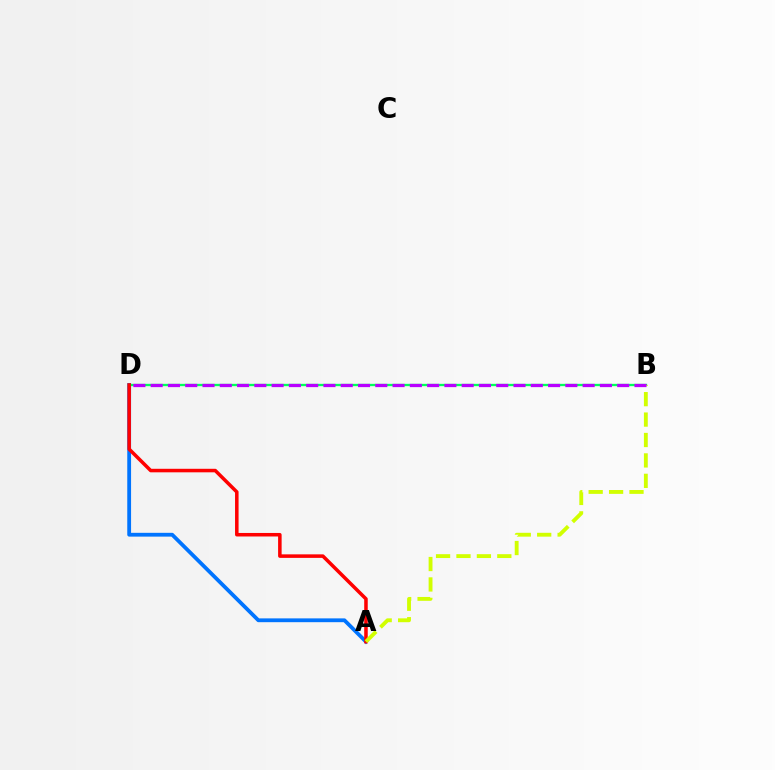{('A', 'D'): [{'color': '#0074ff', 'line_style': 'solid', 'thickness': 2.74}, {'color': '#ff0000', 'line_style': 'solid', 'thickness': 2.54}], ('B', 'D'): [{'color': '#00ff5c', 'line_style': 'solid', 'thickness': 1.67}, {'color': '#b900ff', 'line_style': 'dashed', 'thickness': 2.35}], ('A', 'B'): [{'color': '#d1ff00', 'line_style': 'dashed', 'thickness': 2.77}]}